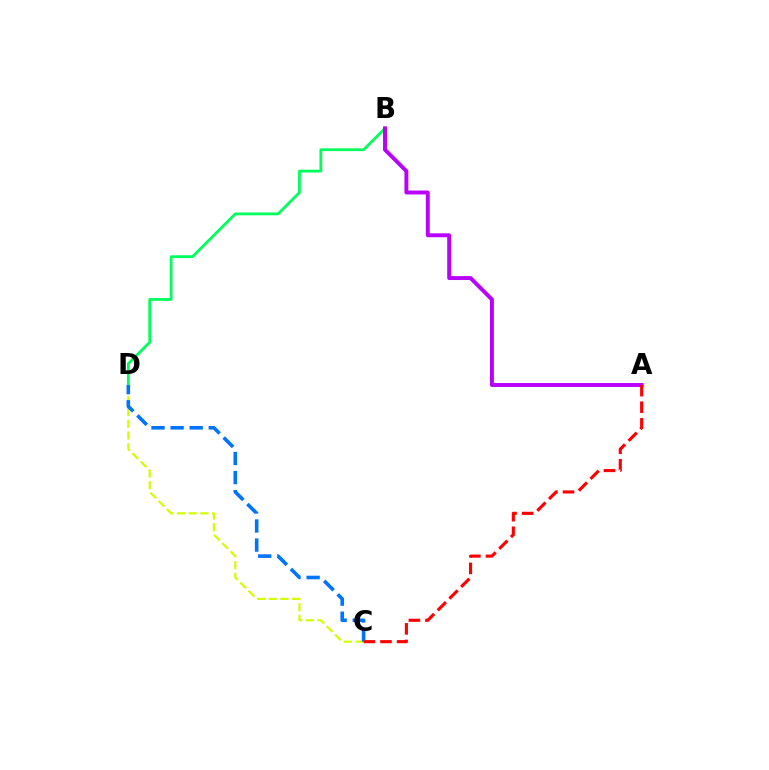{('B', 'D'): [{'color': '#00ff5c', 'line_style': 'solid', 'thickness': 2.0}], ('C', 'D'): [{'color': '#d1ff00', 'line_style': 'dashed', 'thickness': 1.59}, {'color': '#0074ff', 'line_style': 'dashed', 'thickness': 2.59}], ('A', 'B'): [{'color': '#b900ff', 'line_style': 'solid', 'thickness': 2.83}], ('A', 'C'): [{'color': '#ff0000', 'line_style': 'dashed', 'thickness': 2.25}]}